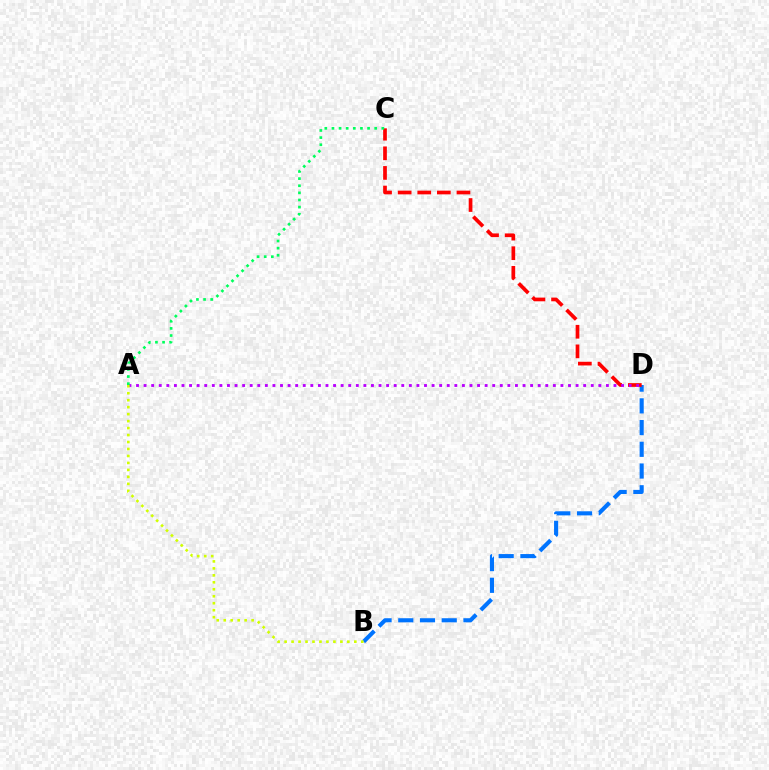{('B', 'D'): [{'color': '#0074ff', 'line_style': 'dashed', 'thickness': 2.95}], ('C', 'D'): [{'color': '#ff0000', 'line_style': 'dashed', 'thickness': 2.66}], ('A', 'D'): [{'color': '#b900ff', 'line_style': 'dotted', 'thickness': 2.06}], ('A', 'B'): [{'color': '#d1ff00', 'line_style': 'dotted', 'thickness': 1.89}], ('A', 'C'): [{'color': '#00ff5c', 'line_style': 'dotted', 'thickness': 1.94}]}